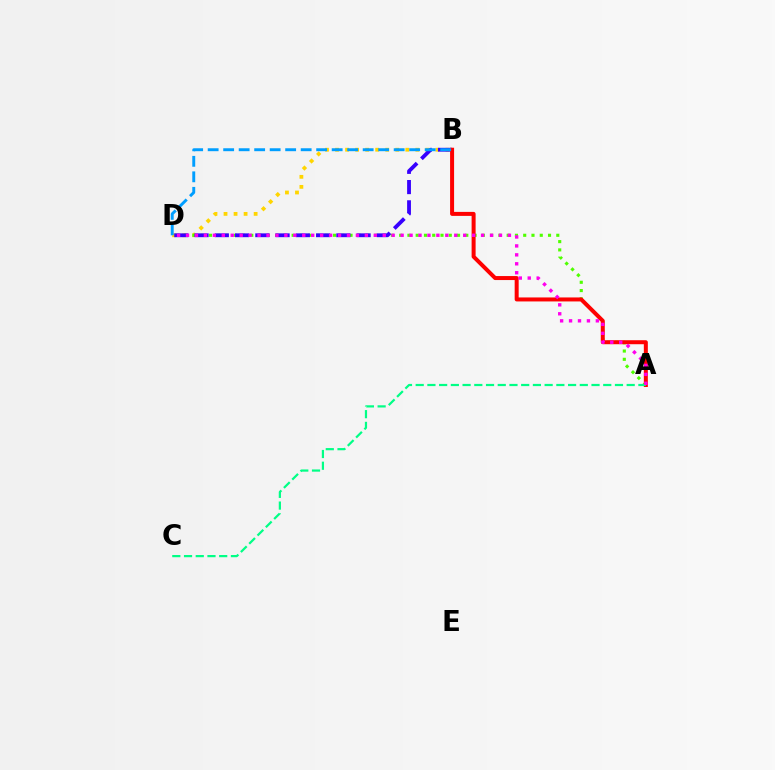{('B', 'D'): [{'color': '#ffd500', 'line_style': 'dotted', 'thickness': 2.73}, {'color': '#3700ff', 'line_style': 'dashed', 'thickness': 2.75}, {'color': '#009eff', 'line_style': 'dashed', 'thickness': 2.11}], ('A', 'D'): [{'color': '#4fff00', 'line_style': 'dotted', 'thickness': 2.25}, {'color': '#ff00ed', 'line_style': 'dotted', 'thickness': 2.43}], ('A', 'B'): [{'color': '#ff0000', 'line_style': 'solid', 'thickness': 2.88}], ('A', 'C'): [{'color': '#00ff86', 'line_style': 'dashed', 'thickness': 1.59}]}